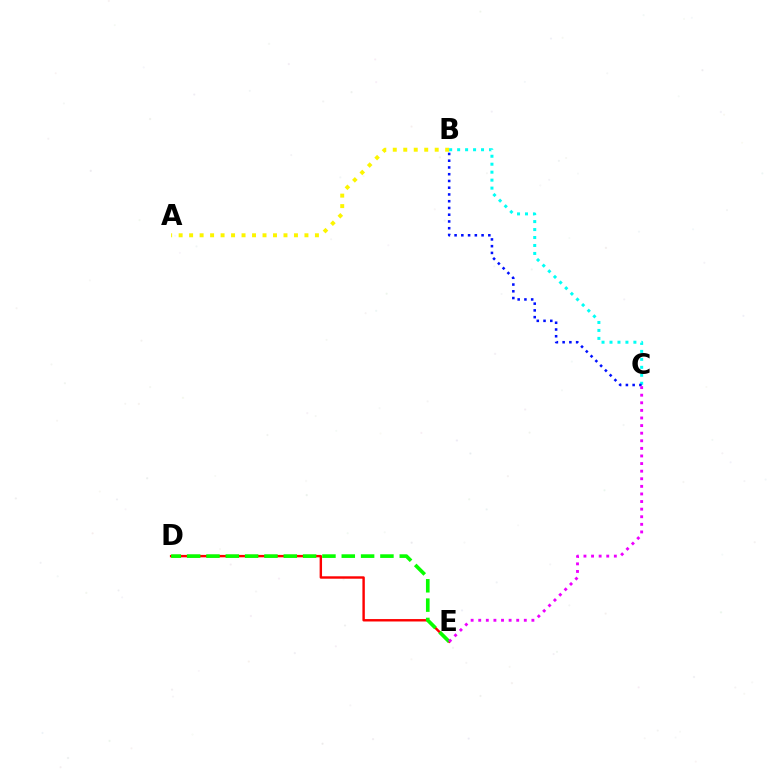{('D', 'E'): [{'color': '#ff0000', 'line_style': 'solid', 'thickness': 1.74}, {'color': '#08ff00', 'line_style': 'dashed', 'thickness': 2.63}], ('A', 'B'): [{'color': '#fcf500', 'line_style': 'dotted', 'thickness': 2.85}], ('B', 'C'): [{'color': '#00fff6', 'line_style': 'dotted', 'thickness': 2.16}, {'color': '#0010ff', 'line_style': 'dotted', 'thickness': 1.83}], ('C', 'E'): [{'color': '#ee00ff', 'line_style': 'dotted', 'thickness': 2.06}]}